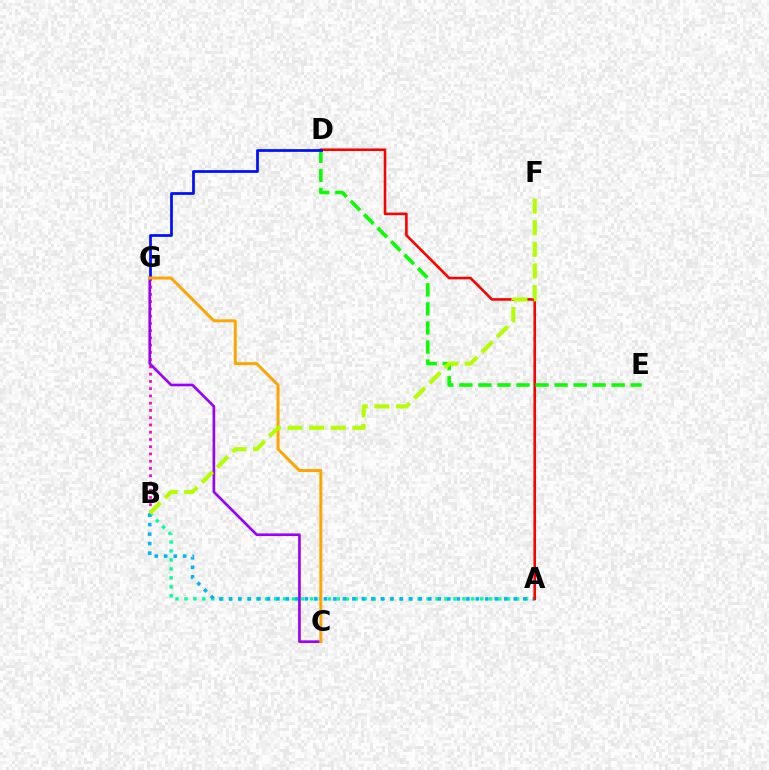{('A', 'B'): [{'color': '#00ff9d', 'line_style': 'dotted', 'thickness': 2.44}, {'color': '#00b5ff', 'line_style': 'dotted', 'thickness': 2.58}], ('A', 'D'): [{'color': '#ff0000', 'line_style': 'solid', 'thickness': 1.87}], ('B', 'G'): [{'color': '#ff00bd', 'line_style': 'dotted', 'thickness': 1.97}], ('D', 'E'): [{'color': '#08ff00', 'line_style': 'dashed', 'thickness': 2.59}], ('D', 'G'): [{'color': '#0010ff', 'line_style': 'solid', 'thickness': 1.98}], ('C', 'G'): [{'color': '#9b00ff', 'line_style': 'solid', 'thickness': 1.91}, {'color': '#ffa500', 'line_style': 'solid', 'thickness': 2.15}], ('B', 'F'): [{'color': '#b3ff00', 'line_style': 'dashed', 'thickness': 2.94}]}